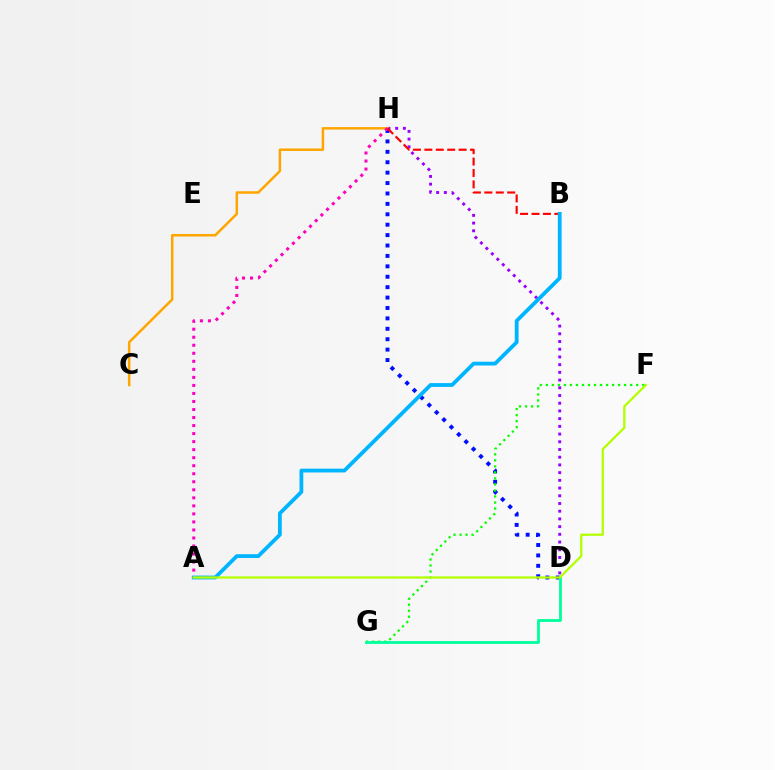{('D', 'H'): [{'color': '#0010ff', 'line_style': 'dotted', 'thickness': 2.83}, {'color': '#9b00ff', 'line_style': 'dotted', 'thickness': 2.1}], ('F', 'G'): [{'color': '#08ff00', 'line_style': 'dotted', 'thickness': 1.64}], ('C', 'H'): [{'color': '#ffa500', 'line_style': 'solid', 'thickness': 1.8}], ('A', 'H'): [{'color': '#ff00bd', 'line_style': 'dotted', 'thickness': 2.18}], ('B', 'H'): [{'color': '#ff0000', 'line_style': 'dashed', 'thickness': 1.55}], ('D', 'G'): [{'color': '#00ff9d', 'line_style': 'solid', 'thickness': 2.04}], ('A', 'B'): [{'color': '#00b5ff', 'line_style': 'solid', 'thickness': 2.73}], ('A', 'F'): [{'color': '#b3ff00', 'line_style': 'solid', 'thickness': 1.64}]}